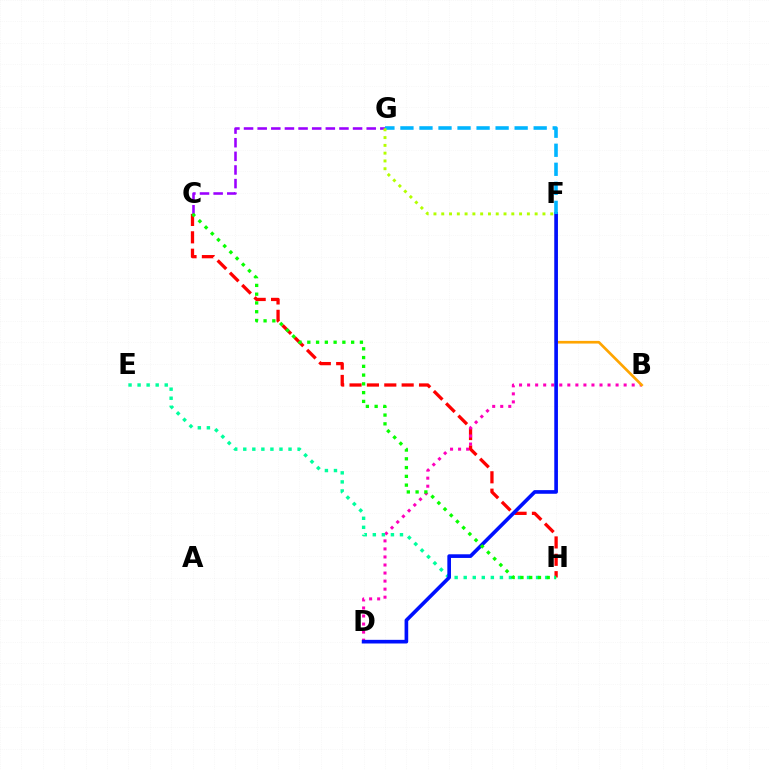{('C', 'H'): [{'color': '#ff0000', 'line_style': 'dashed', 'thickness': 2.36}, {'color': '#08ff00', 'line_style': 'dotted', 'thickness': 2.38}], ('B', 'D'): [{'color': '#ff00bd', 'line_style': 'dotted', 'thickness': 2.19}], ('B', 'F'): [{'color': '#ffa500', 'line_style': 'solid', 'thickness': 1.92}], ('E', 'H'): [{'color': '#00ff9d', 'line_style': 'dotted', 'thickness': 2.46}], ('C', 'G'): [{'color': '#9b00ff', 'line_style': 'dashed', 'thickness': 1.85}], ('D', 'F'): [{'color': '#0010ff', 'line_style': 'solid', 'thickness': 2.63}], ('F', 'G'): [{'color': '#00b5ff', 'line_style': 'dashed', 'thickness': 2.59}, {'color': '#b3ff00', 'line_style': 'dotted', 'thickness': 2.12}]}